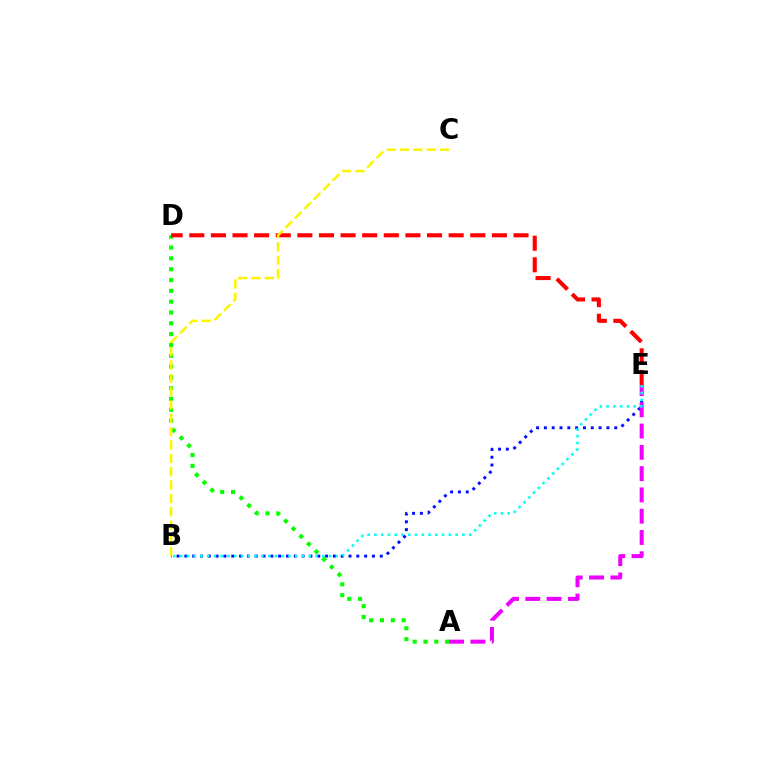{('B', 'E'): [{'color': '#0010ff', 'line_style': 'dotted', 'thickness': 2.12}, {'color': '#00fff6', 'line_style': 'dotted', 'thickness': 1.84}], ('A', 'D'): [{'color': '#08ff00', 'line_style': 'dotted', 'thickness': 2.94}], ('D', 'E'): [{'color': '#ff0000', 'line_style': 'dashed', 'thickness': 2.94}], ('A', 'E'): [{'color': '#ee00ff', 'line_style': 'dashed', 'thickness': 2.89}], ('B', 'C'): [{'color': '#fcf500', 'line_style': 'dashed', 'thickness': 1.81}]}